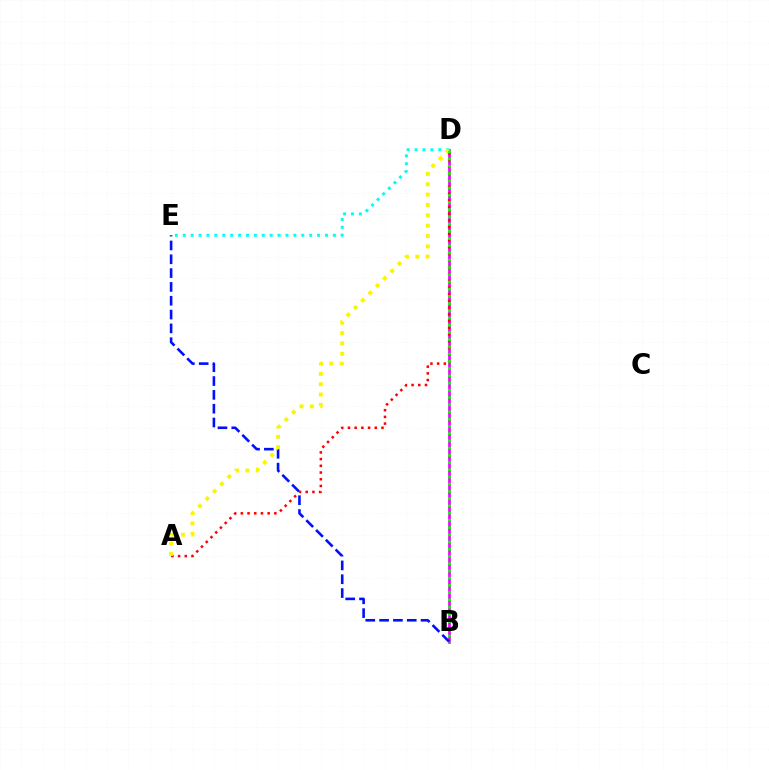{('B', 'D'): [{'color': '#ee00ff', 'line_style': 'solid', 'thickness': 1.93}, {'color': '#08ff00', 'line_style': 'dotted', 'thickness': 1.96}], ('A', 'D'): [{'color': '#ff0000', 'line_style': 'dotted', 'thickness': 1.82}, {'color': '#fcf500', 'line_style': 'dotted', 'thickness': 2.81}], ('D', 'E'): [{'color': '#00fff6', 'line_style': 'dotted', 'thickness': 2.15}], ('B', 'E'): [{'color': '#0010ff', 'line_style': 'dashed', 'thickness': 1.88}]}